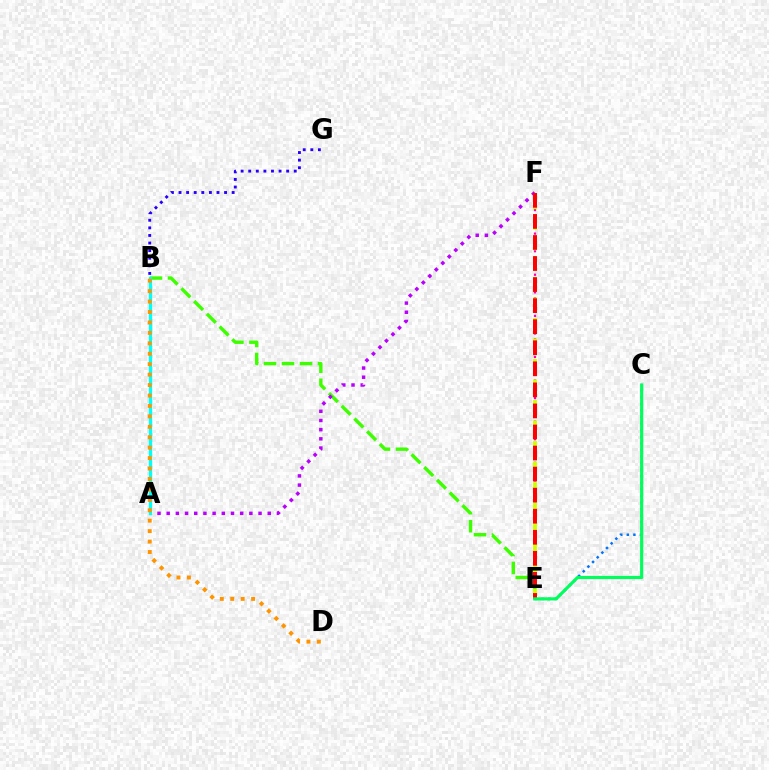{('C', 'E'): [{'color': '#0074ff', 'line_style': 'dotted', 'thickness': 1.79}, {'color': '#00ff5c', 'line_style': 'solid', 'thickness': 2.28}], ('E', 'F'): [{'color': '#ff00ac', 'line_style': 'dotted', 'thickness': 1.6}, {'color': '#d1ff00', 'line_style': 'dashed', 'thickness': 2.79}, {'color': '#ff0000', 'line_style': 'dashed', 'thickness': 2.86}], ('B', 'E'): [{'color': '#3dff00', 'line_style': 'dashed', 'thickness': 2.44}], ('A', 'F'): [{'color': '#b900ff', 'line_style': 'dotted', 'thickness': 2.5}], ('A', 'B'): [{'color': '#00fff6', 'line_style': 'solid', 'thickness': 2.39}], ('B', 'D'): [{'color': '#ff9400', 'line_style': 'dotted', 'thickness': 2.84}], ('B', 'G'): [{'color': '#2500ff', 'line_style': 'dotted', 'thickness': 2.06}]}